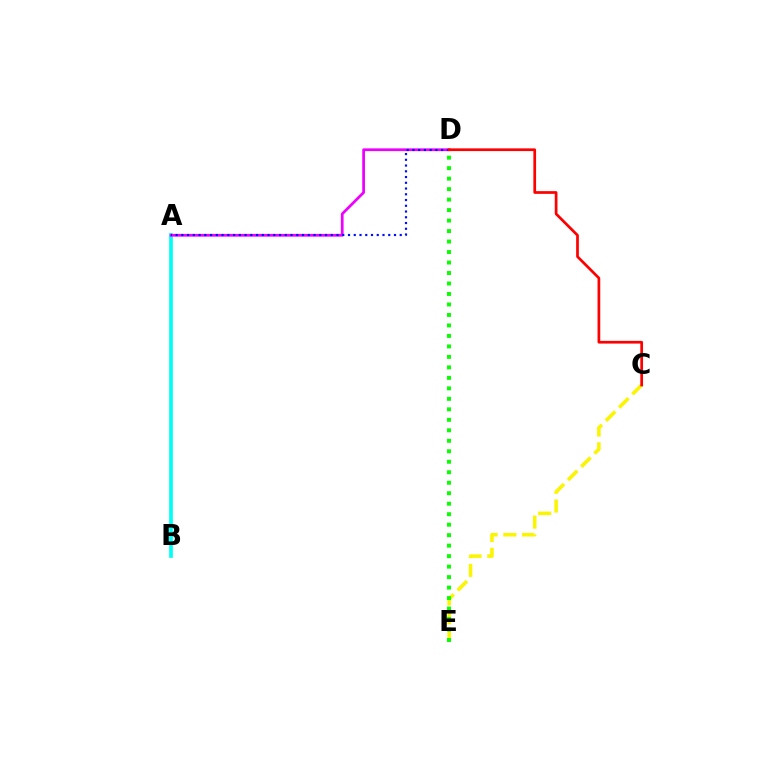{('A', 'B'): [{'color': '#00fff6', 'line_style': 'solid', 'thickness': 2.66}], ('A', 'D'): [{'color': '#ee00ff', 'line_style': 'solid', 'thickness': 1.97}, {'color': '#0010ff', 'line_style': 'dotted', 'thickness': 1.56}], ('C', 'E'): [{'color': '#fcf500', 'line_style': 'dashed', 'thickness': 2.55}], ('D', 'E'): [{'color': '#08ff00', 'line_style': 'dotted', 'thickness': 2.85}], ('C', 'D'): [{'color': '#ff0000', 'line_style': 'solid', 'thickness': 1.95}]}